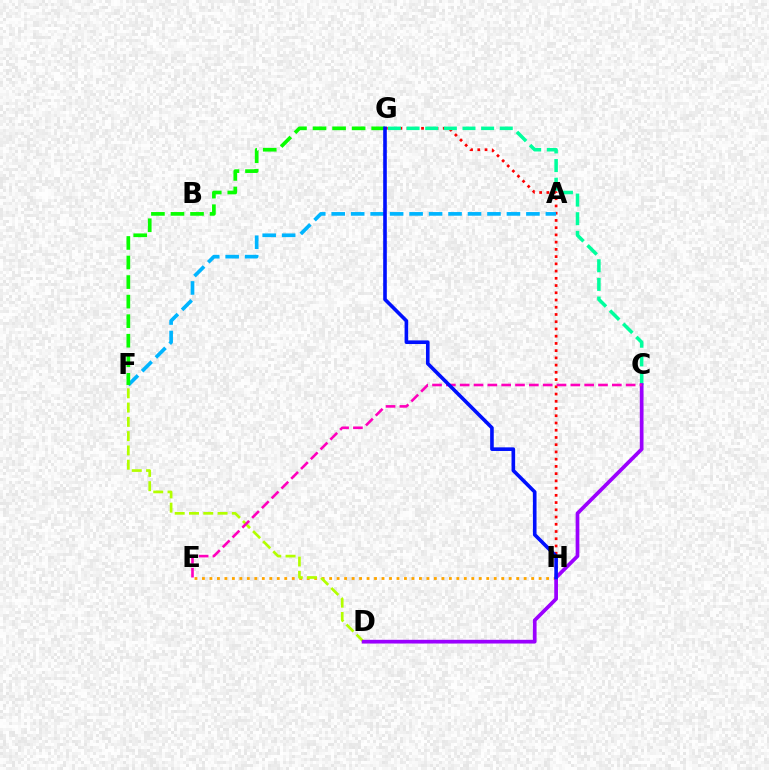{('G', 'H'): [{'color': '#ff0000', 'line_style': 'dotted', 'thickness': 1.97}, {'color': '#0010ff', 'line_style': 'solid', 'thickness': 2.61}], ('A', 'F'): [{'color': '#00b5ff', 'line_style': 'dashed', 'thickness': 2.65}], ('C', 'G'): [{'color': '#00ff9d', 'line_style': 'dashed', 'thickness': 2.53}], ('E', 'H'): [{'color': '#ffa500', 'line_style': 'dotted', 'thickness': 2.03}], ('D', 'F'): [{'color': '#b3ff00', 'line_style': 'dashed', 'thickness': 1.94}], ('F', 'G'): [{'color': '#08ff00', 'line_style': 'dashed', 'thickness': 2.66}], ('C', 'D'): [{'color': '#9b00ff', 'line_style': 'solid', 'thickness': 2.67}], ('C', 'E'): [{'color': '#ff00bd', 'line_style': 'dashed', 'thickness': 1.88}]}